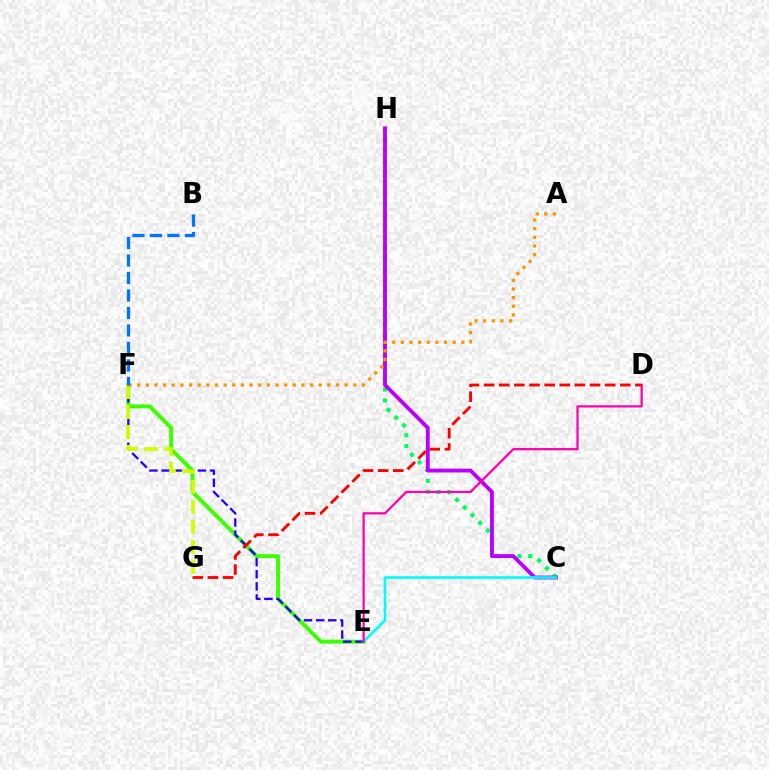{('E', 'F'): [{'color': '#3dff00', 'line_style': 'solid', 'thickness': 2.83}, {'color': '#2500ff', 'line_style': 'dashed', 'thickness': 1.65}], ('C', 'H'): [{'color': '#00ff5c', 'line_style': 'dotted', 'thickness': 2.96}, {'color': '#b900ff', 'line_style': 'solid', 'thickness': 2.77}], ('C', 'E'): [{'color': '#00fff6', 'line_style': 'solid', 'thickness': 1.9}], ('D', 'E'): [{'color': '#ff00ac', 'line_style': 'solid', 'thickness': 1.62}], ('F', 'G'): [{'color': '#d1ff00', 'line_style': 'dashed', 'thickness': 2.71}], ('A', 'F'): [{'color': '#ff9400', 'line_style': 'dotted', 'thickness': 2.35}], ('D', 'G'): [{'color': '#ff0000', 'line_style': 'dashed', 'thickness': 2.06}], ('B', 'F'): [{'color': '#0074ff', 'line_style': 'dashed', 'thickness': 2.38}]}